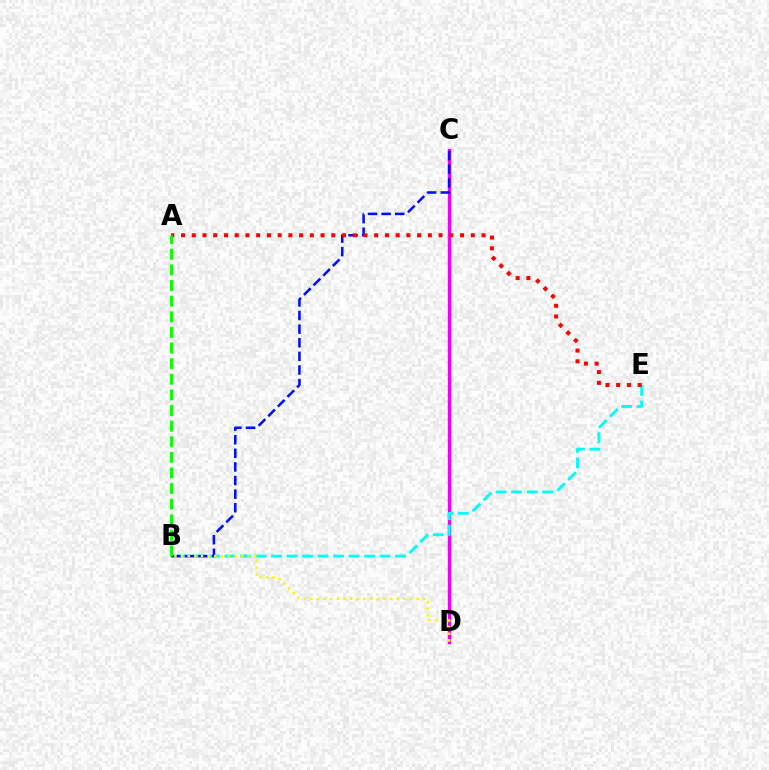{('C', 'D'): [{'color': '#ee00ff', 'line_style': 'solid', 'thickness': 2.42}], ('B', 'E'): [{'color': '#00fff6', 'line_style': 'dashed', 'thickness': 2.11}], ('B', 'C'): [{'color': '#0010ff', 'line_style': 'dashed', 'thickness': 1.85}], ('A', 'E'): [{'color': '#ff0000', 'line_style': 'dotted', 'thickness': 2.92}], ('B', 'D'): [{'color': '#fcf500', 'line_style': 'dotted', 'thickness': 1.81}], ('A', 'B'): [{'color': '#08ff00', 'line_style': 'dashed', 'thickness': 2.12}]}